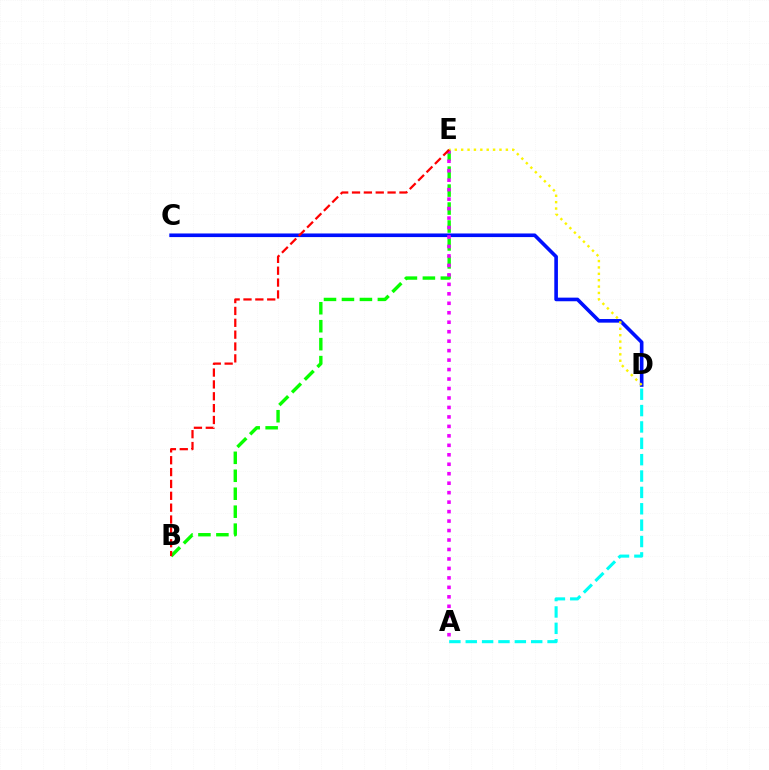{('B', 'E'): [{'color': '#08ff00', 'line_style': 'dashed', 'thickness': 2.44}, {'color': '#ff0000', 'line_style': 'dashed', 'thickness': 1.61}], ('C', 'D'): [{'color': '#0010ff', 'line_style': 'solid', 'thickness': 2.6}], ('A', 'E'): [{'color': '#ee00ff', 'line_style': 'dotted', 'thickness': 2.57}], ('D', 'E'): [{'color': '#fcf500', 'line_style': 'dotted', 'thickness': 1.73}], ('A', 'D'): [{'color': '#00fff6', 'line_style': 'dashed', 'thickness': 2.22}]}